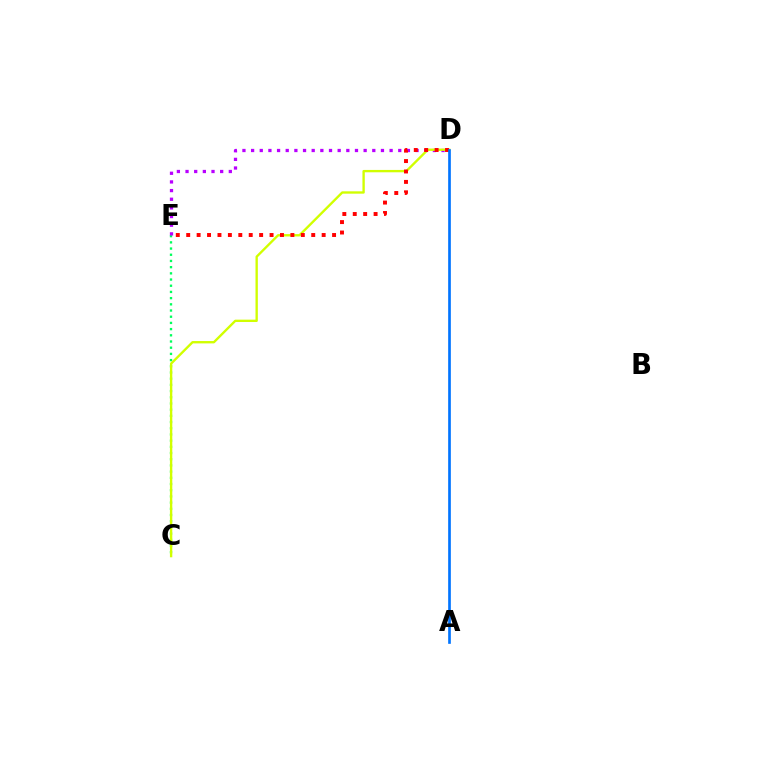{('C', 'E'): [{'color': '#00ff5c', 'line_style': 'dotted', 'thickness': 1.68}], ('D', 'E'): [{'color': '#b900ff', 'line_style': 'dotted', 'thickness': 2.35}, {'color': '#ff0000', 'line_style': 'dotted', 'thickness': 2.83}], ('C', 'D'): [{'color': '#d1ff00', 'line_style': 'solid', 'thickness': 1.7}], ('A', 'D'): [{'color': '#0074ff', 'line_style': 'solid', 'thickness': 1.92}]}